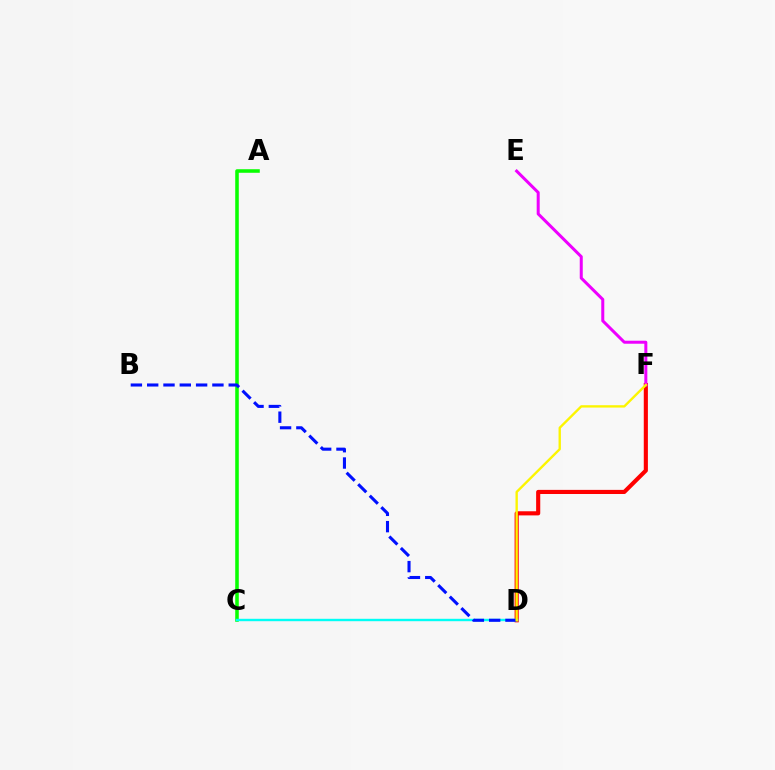{('A', 'C'): [{'color': '#08ff00', 'line_style': 'solid', 'thickness': 2.56}], ('D', 'F'): [{'color': '#ff0000', 'line_style': 'solid', 'thickness': 2.97}, {'color': '#fcf500', 'line_style': 'solid', 'thickness': 1.7}], ('C', 'D'): [{'color': '#00fff6', 'line_style': 'solid', 'thickness': 1.73}], ('E', 'F'): [{'color': '#ee00ff', 'line_style': 'solid', 'thickness': 2.17}], ('B', 'D'): [{'color': '#0010ff', 'line_style': 'dashed', 'thickness': 2.22}]}